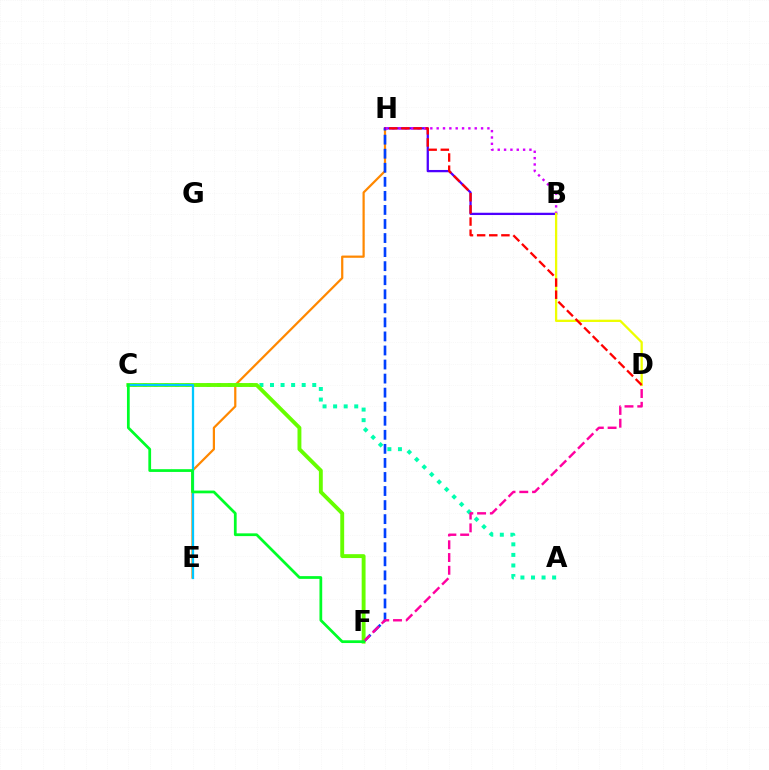{('A', 'C'): [{'color': '#00ffaf', 'line_style': 'dotted', 'thickness': 2.87}], ('E', 'H'): [{'color': '#ff8800', 'line_style': 'solid', 'thickness': 1.6}], ('F', 'H'): [{'color': '#003fff', 'line_style': 'dashed', 'thickness': 1.91}], ('C', 'F'): [{'color': '#66ff00', 'line_style': 'solid', 'thickness': 2.8}, {'color': '#00ff27', 'line_style': 'solid', 'thickness': 1.98}], ('B', 'H'): [{'color': '#4f00ff', 'line_style': 'solid', 'thickness': 1.64}, {'color': '#d600ff', 'line_style': 'dotted', 'thickness': 1.72}], ('D', 'F'): [{'color': '#ff00a0', 'line_style': 'dashed', 'thickness': 1.73}], ('B', 'D'): [{'color': '#eeff00', 'line_style': 'solid', 'thickness': 1.65}], ('D', 'H'): [{'color': '#ff0000', 'line_style': 'dashed', 'thickness': 1.65}], ('C', 'E'): [{'color': '#00c7ff', 'line_style': 'solid', 'thickness': 1.64}]}